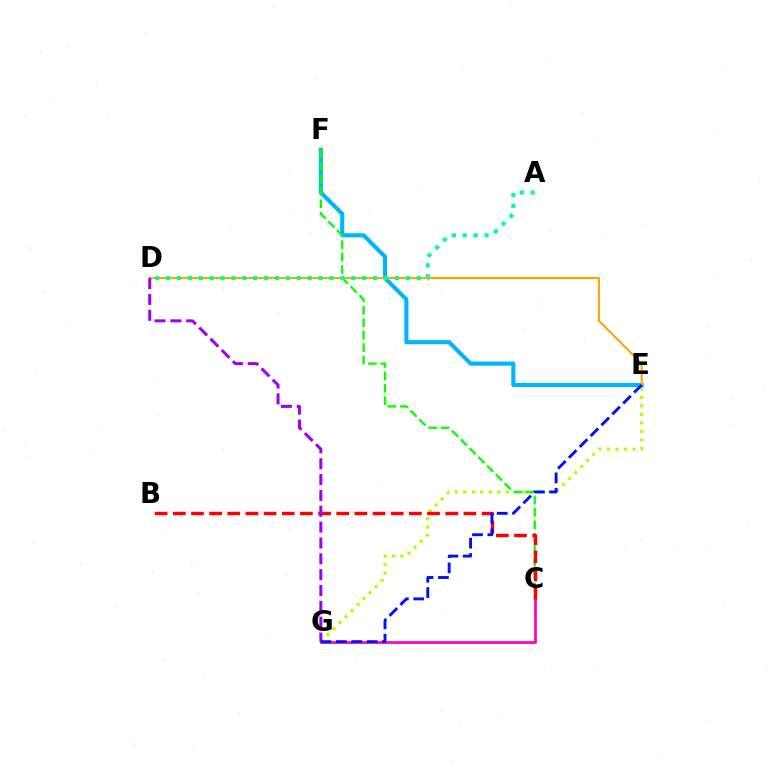{('E', 'G'): [{'color': '#b3ff00', 'line_style': 'dotted', 'thickness': 2.31}, {'color': '#0010ff', 'line_style': 'dashed', 'thickness': 2.09}], ('E', 'F'): [{'color': '#00b5ff', 'line_style': 'solid', 'thickness': 2.96}], ('C', 'G'): [{'color': '#ff00bd', 'line_style': 'solid', 'thickness': 1.96}], ('C', 'F'): [{'color': '#08ff00', 'line_style': 'dashed', 'thickness': 1.69}], ('D', 'E'): [{'color': '#ffa500', 'line_style': 'solid', 'thickness': 1.54}], ('A', 'D'): [{'color': '#00ff9d', 'line_style': 'dotted', 'thickness': 2.96}], ('B', 'C'): [{'color': '#ff0000', 'line_style': 'dashed', 'thickness': 2.47}], ('D', 'G'): [{'color': '#9b00ff', 'line_style': 'dashed', 'thickness': 2.15}]}